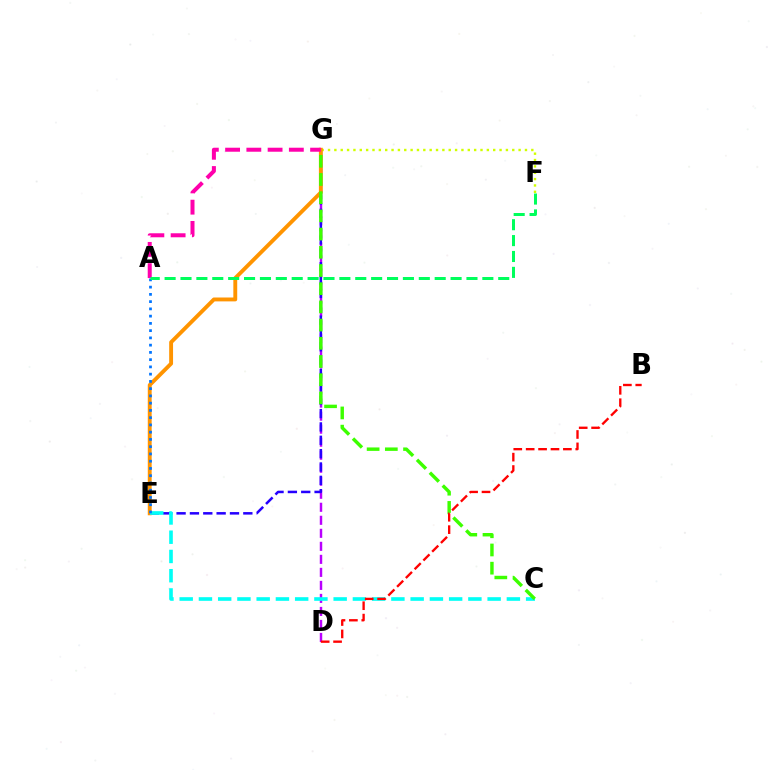{('D', 'G'): [{'color': '#b900ff', 'line_style': 'dashed', 'thickness': 1.77}], ('F', 'G'): [{'color': '#d1ff00', 'line_style': 'dotted', 'thickness': 1.73}], ('E', 'G'): [{'color': '#2500ff', 'line_style': 'dashed', 'thickness': 1.81}, {'color': '#ff9400', 'line_style': 'solid', 'thickness': 2.79}], ('C', 'E'): [{'color': '#00fff6', 'line_style': 'dashed', 'thickness': 2.61}], ('C', 'G'): [{'color': '#3dff00', 'line_style': 'dashed', 'thickness': 2.47}], ('A', 'E'): [{'color': '#0074ff', 'line_style': 'dotted', 'thickness': 1.97}], ('A', 'G'): [{'color': '#ff00ac', 'line_style': 'dashed', 'thickness': 2.89}], ('B', 'D'): [{'color': '#ff0000', 'line_style': 'dashed', 'thickness': 1.68}], ('A', 'F'): [{'color': '#00ff5c', 'line_style': 'dashed', 'thickness': 2.16}]}